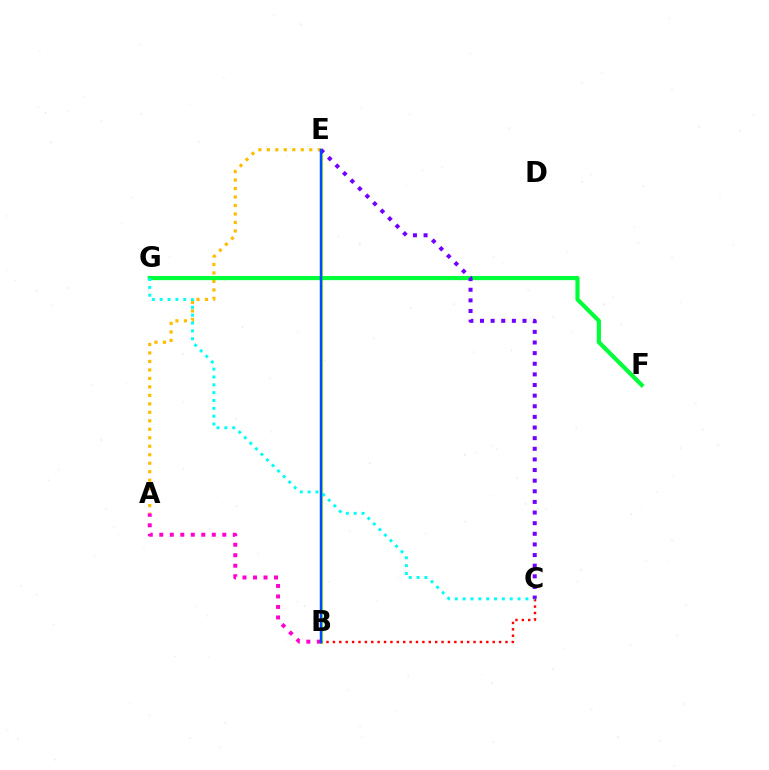{('B', 'E'): [{'color': '#84ff00', 'line_style': 'solid', 'thickness': 2.05}, {'color': '#004bff', 'line_style': 'solid', 'thickness': 1.77}], ('A', 'E'): [{'color': '#ffbd00', 'line_style': 'dotted', 'thickness': 2.3}], ('F', 'G'): [{'color': '#00ff39', 'line_style': 'solid', 'thickness': 3.0}], ('B', 'C'): [{'color': '#ff0000', 'line_style': 'dotted', 'thickness': 1.74}], ('A', 'B'): [{'color': '#ff00cf', 'line_style': 'dotted', 'thickness': 2.85}], ('C', 'G'): [{'color': '#00fff6', 'line_style': 'dotted', 'thickness': 2.13}], ('C', 'E'): [{'color': '#7200ff', 'line_style': 'dotted', 'thickness': 2.89}]}